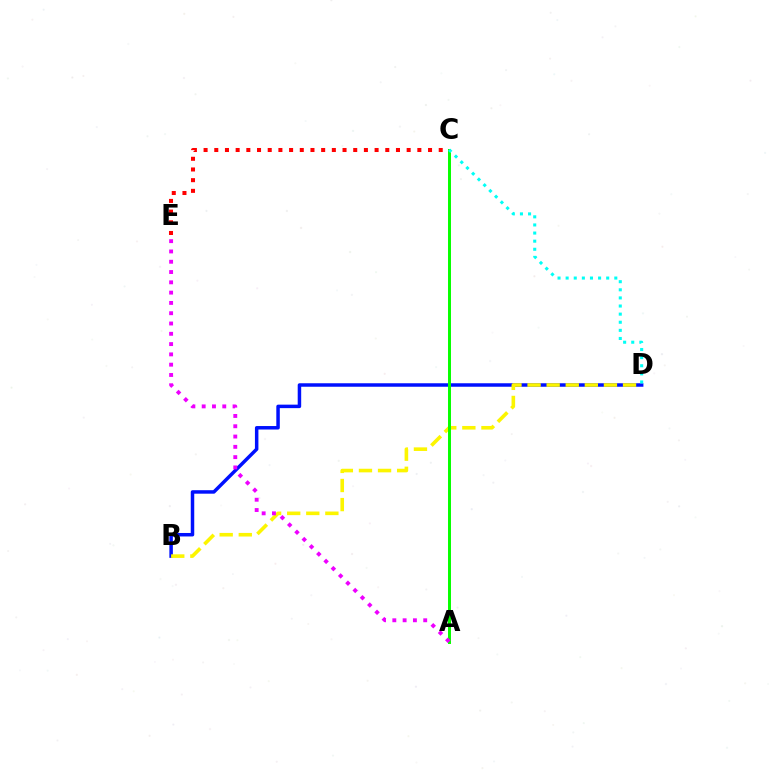{('B', 'D'): [{'color': '#0010ff', 'line_style': 'solid', 'thickness': 2.51}, {'color': '#fcf500', 'line_style': 'dashed', 'thickness': 2.59}], ('A', 'C'): [{'color': '#08ff00', 'line_style': 'solid', 'thickness': 2.14}], ('A', 'E'): [{'color': '#ee00ff', 'line_style': 'dotted', 'thickness': 2.8}], ('C', 'E'): [{'color': '#ff0000', 'line_style': 'dotted', 'thickness': 2.9}], ('C', 'D'): [{'color': '#00fff6', 'line_style': 'dotted', 'thickness': 2.2}]}